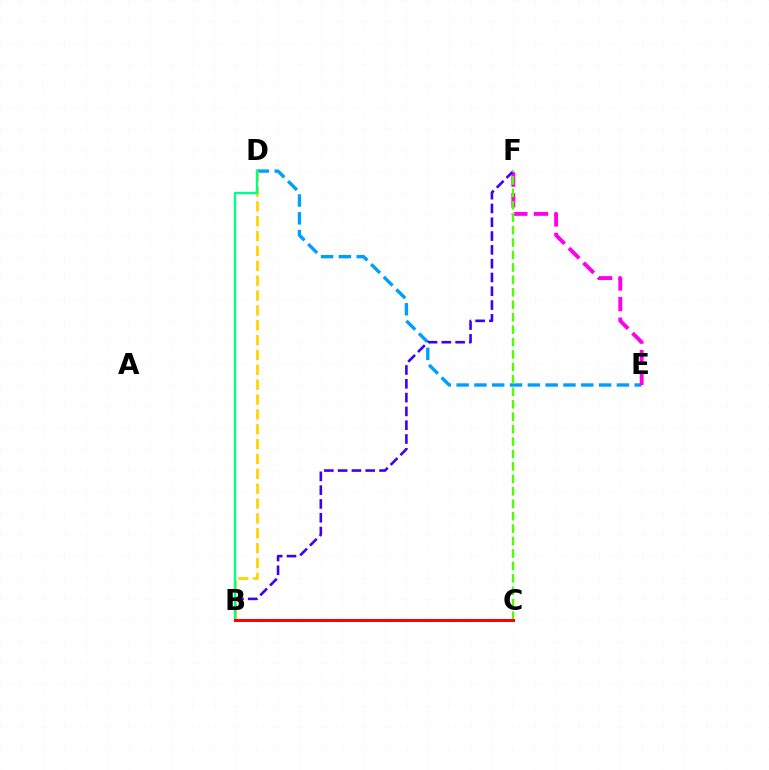{('D', 'E'): [{'color': '#009eff', 'line_style': 'dashed', 'thickness': 2.42}], ('E', 'F'): [{'color': '#ff00ed', 'line_style': 'dashed', 'thickness': 2.8}], ('B', 'F'): [{'color': '#3700ff', 'line_style': 'dashed', 'thickness': 1.87}], ('B', 'D'): [{'color': '#ffd500', 'line_style': 'dashed', 'thickness': 2.02}, {'color': '#00ff86', 'line_style': 'solid', 'thickness': 1.71}], ('C', 'F'): [{'color': '#4fff00', 'line_style': 'dashed', 'thickness': 1.69}], ('B', 'C'): [{'color': '#ff0000', 'line_style': 'solid', 'thickness': 2.17}]}